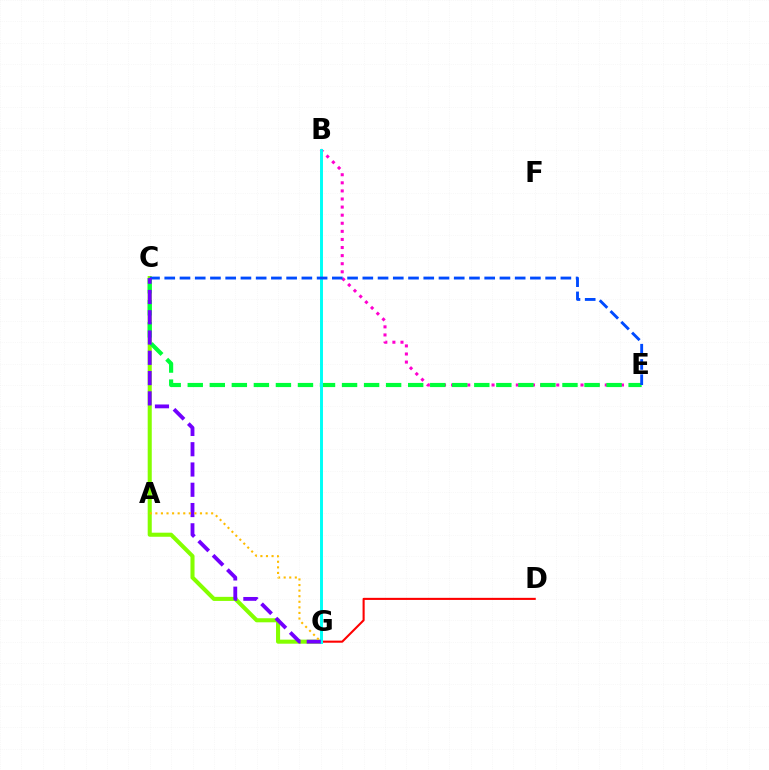{('B', 'E'): [{'color': '#ff00cf', 'line_style': 'dotted', 'thickness': 2.2}], ('D', 'G'): [{'color': '#ff0000', 'line_style': 'solid', 'thickness': 1.5}], ('C', 'G'): [{'color': '#84ff00', 'line_style': 'solid', 'thickness': 2.93}, {'color': '#7200ff', 'line_style': 'dashed', 'thickness': 2.75}], ('C', 'E'): [{'color': '#00ff39', 'line_style': 'dashed', 'thickness': 2.99}, {'color': '#004bff', 'line_style': 'dashed', 'thickness': 2.07}], ('B', 'G'): [{'color': '#00fff6', 'line_style': 'solid', 'thickness': 2.12}], ('A', 'G'): [{'color': '#ffbd00', 'line_style': 'dotted', 'thickness': 1.52}]}